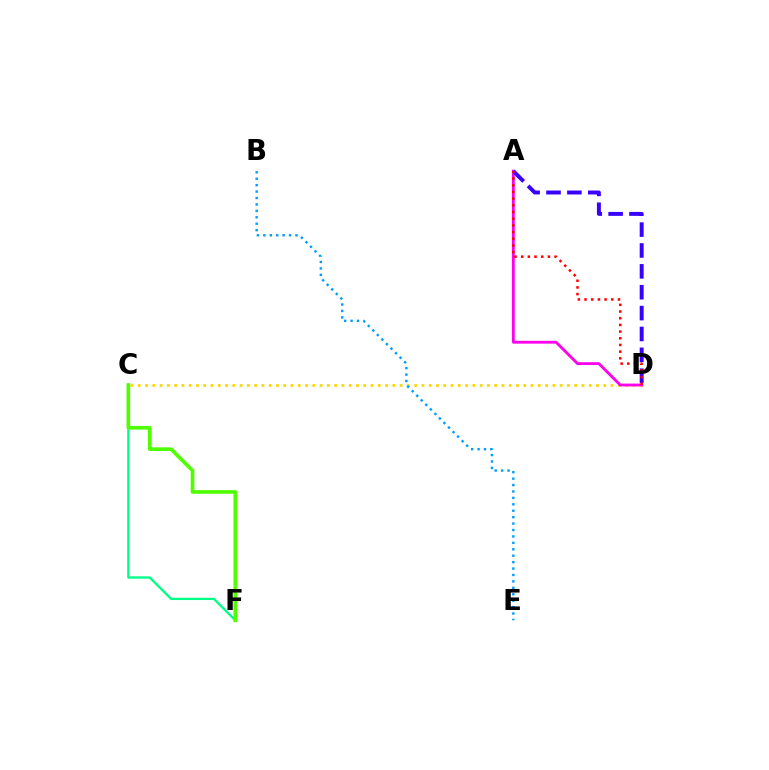{('C', 'D'): [{'color': '#ffd500', 'line_style': 'dotted', 'thickness': 1.98}], ('C', 'F'): [{'color': '#00ff86', 'line_style': 'solid', 'thickness': 1.66}, {'color': '#4fff00', 'line_style': 'solid', 'thickness': 2.64}], ('A', 'D'): [{'color': '#ff00ed', 'line_style': 'solid', 'thickness': 2.04}, {'color': '#3700ff', 'line_style': 'dashed', 'thickness': 2.84}, {'color': '#ff0000', 'line_style': 'dotted', 'thickness': 1.82}], ('B', 'E'): [{'color': '#009eff', 'line_style': 'dotted', 'thickness': 1.74}]}